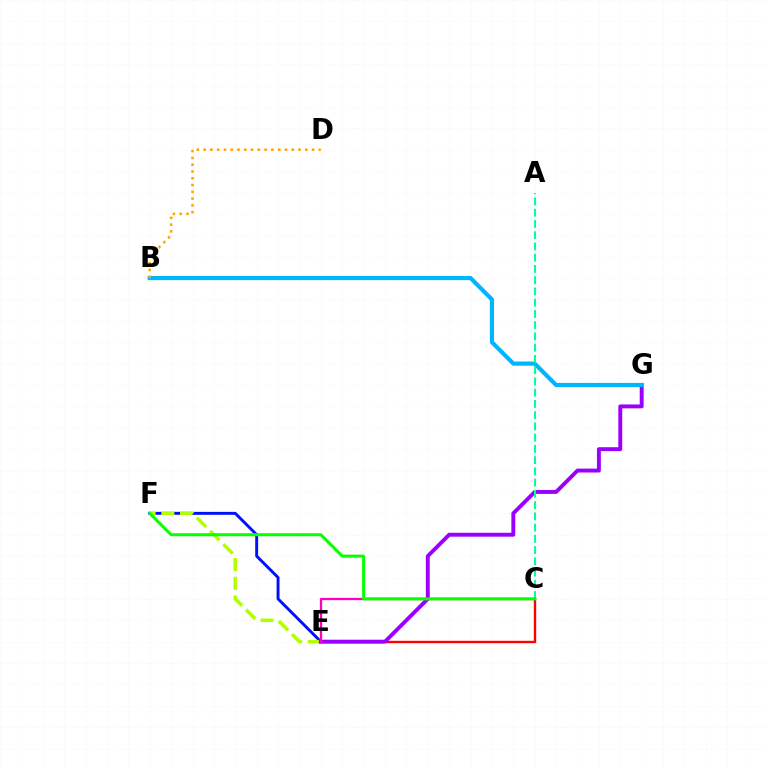{('C', 'E'): [{'color': '#ff0000', 'line_style': 'solid', 'thickness': 1.72}, {'color': '#ff00bd', 'line_style': 'solid', 'thickness': 1.65}], ('E', 'F'): [{'color': '#0010ff', 'line_style': 'solid', 'thickness': 2.1}, {'color': '#b3ff00', 'line_style': 'dashed', 'thickness': 2.54}], ('E', 'G'): [{'color': '#9b00ff', 'line_style': 'solid', 'thickness': 2.82}], ('B', 'G'): [{'color': '#00b5ff', 'line_style': 'solid', 'thickness': 3.0}], ('A', 'C'): [{'color': '#00ff9d', 'line_style': 'dashed', 'thickness': 1.53}], ('C', 'F'): [{'color': '#08ff00', 'line_style': 'solid', 'thickness': 2.16}], ('B', 'D'): [{'color': '#ffa500', 'line_style': 'dotted', 'thickness': 1.84}]}